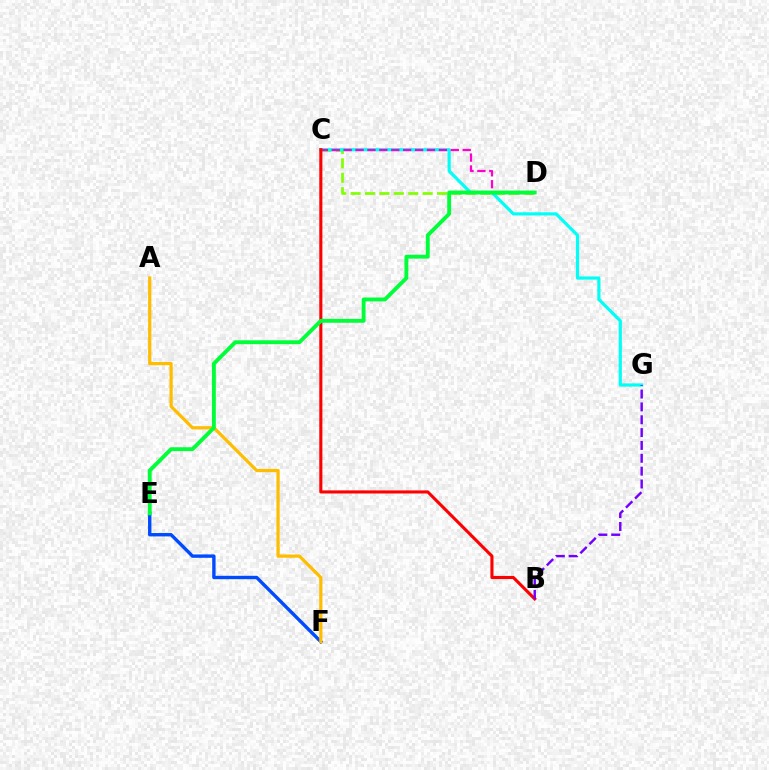{('C', 'D'): [{'color': '#84ff00', 'line_style': 'dashed', 'thickness': 1.96}, {'color': '#ff00cf', 'line_style': 'dashed', 'thickness': 1.62}], ('E', 'F'): [{'color': '#004bff', 'line_style': 'solid', 'thickness': 2.44}], ('C', 'G'): [{'color': '#00fff6', 'line_style': 'solid', 'thickness': 2.29}], ('B', 'C'): [{'color': '#ff0000', 'line_style': 'solid', 'thickness': 2.23}], ('B', 'G'): [{'color': '#7200ff', 'line_style': 'dashed', 'thickness': 1.74}], ('A', 'F'): [{'color': '#ffbd00', 'line_style': 'solid', 'thickness': 2.32}], ('D', 'E'): [{'color': '#00ff39', 'line_style': 'solid', 'thickness': 2.79}]}